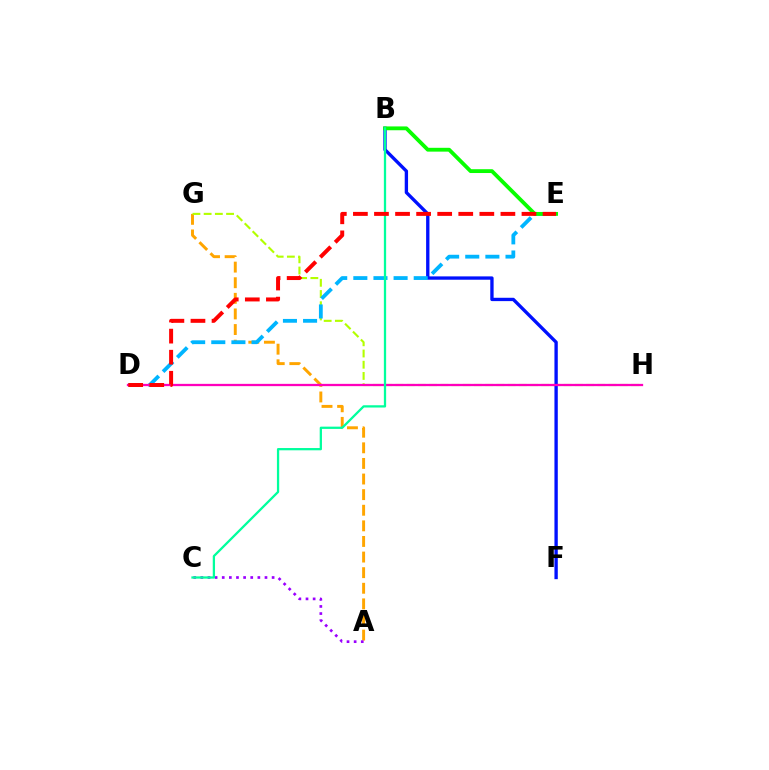{('A', 'G'): [{'color': '#ffa500', 'line_style': 'dashed', 'thickness': 2.12}], ('A', 'C'): [{'color': '#9b00ff', 'line_style': 'dotted', 'thickness': 1.94}], ('G', 'H'): [{'color': '#b3ff00', 'line_style': 'dashed', 'thickness': 1.52}], ('B', 'F'): [{'color': '#0010ff', 'line_style': 'solid', 'thickness': 2.4}], ('D', 'E'): [{'color': '#00b5ff', 'line_style': 'dashed', 'thickness': 2.73}, {'color': '#ff0000', 'line_style': 'dashed', 'thickness': 2.86}], ('B', 'E'): [{'color': '#08ff00', 'line_style': 'solid', 'thickness': 2.75}], ('D', 'H'): [{'color': '#ff00bd', 'line_style': 'solid', 'thickness': 1.64}], ('B', 'C'): [{'color': '#00ff9d', 'line_style': 'solid', 'thickness': 1.63}]}